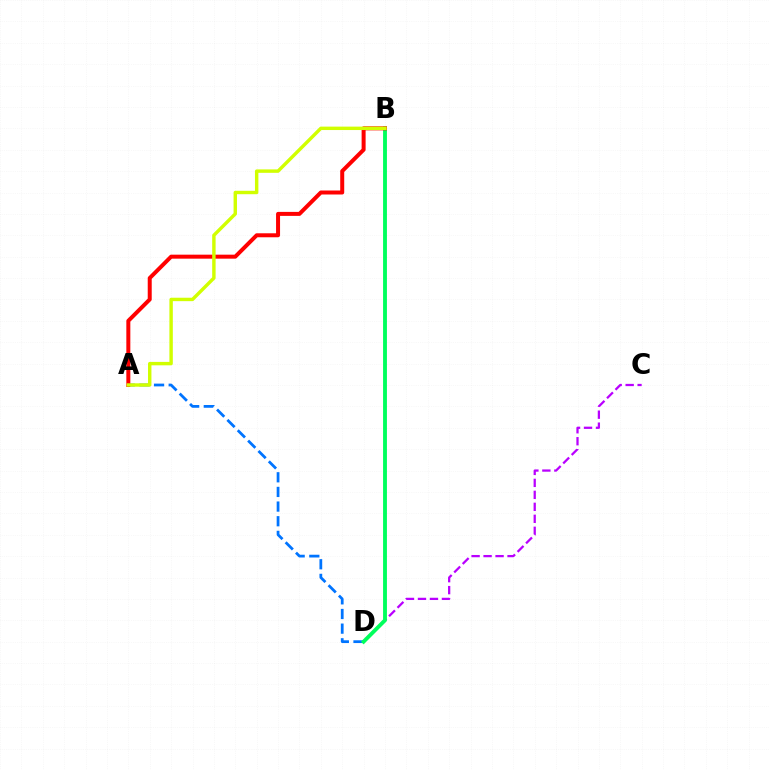{('C', 'D'): [{'color': '#b900ff', 'line_style': 'dashed', 'thickness': 1.63}], ('A', 'D'): [{'color': '#0074ff', 'line_style': 'dashed', 'thickness': 1.99}], ('B', 'D'): [{'color': '#00ff5c', 'line_style': 'solid', 'thickness': 2.78}], ('A', 'B'): [{'color': '#ff0000', 'line_style': 'solid', 'thickness': 2.88}, {'color': '#d1ff00', 'line_style': 'solid', 'thickness': 2.46}]}